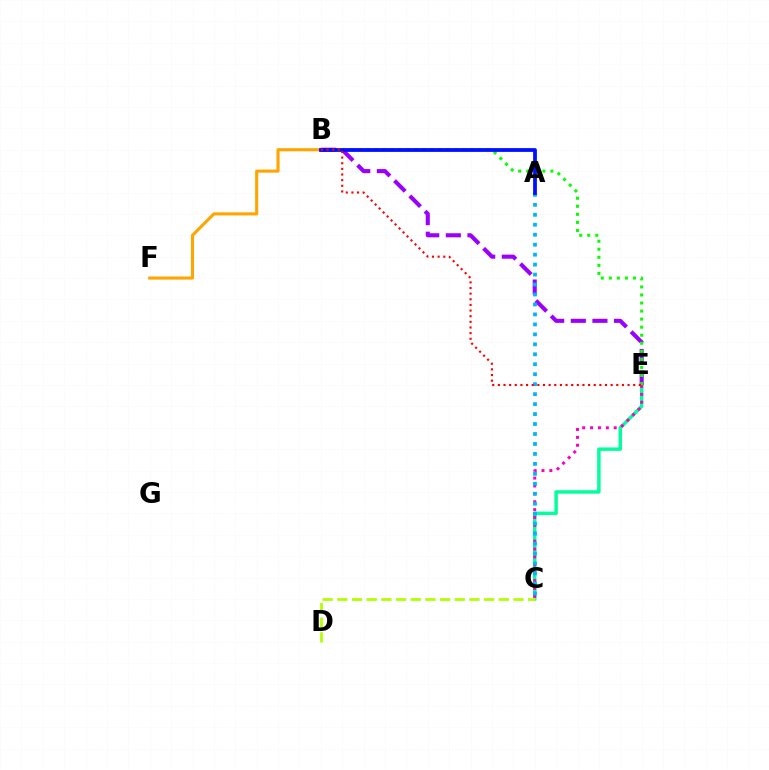{('C', 'E'): [{'color': '#00ff9d', 'line_style': 'solid', 'thickness': 2.49}, {'color': '#ff00bd', 'line_style': 'dotted', 'thickness': 2.14}], ('B', 'E'): [{'color': '#9b00ff', 'line_style': 'dashed', 'thickness': 2.94}, {'color': '#08ff00', 'line_style': 'dotted', 'thickness': 2.19}, {'color': '#ff0000', 'line_style': 'dotted', 'thickness': 1.53}], ('B', 'F'): [{'color': '#ffa500', 'line_style': 'solid', 'thickness': 2.23}], ('A', 'C'): [{'color': '#00b5ff', 'line_style': 'dotted', 'thickness': 2.71}], ('C', 'D'): [{'color': '#b3ff00', 'line_style': 'dashed', 'thickness': 1.99}], ('A', 'B'): [{'color': '#0010ff', 'line_style': 'solid', 'thickness': 2.72}]}